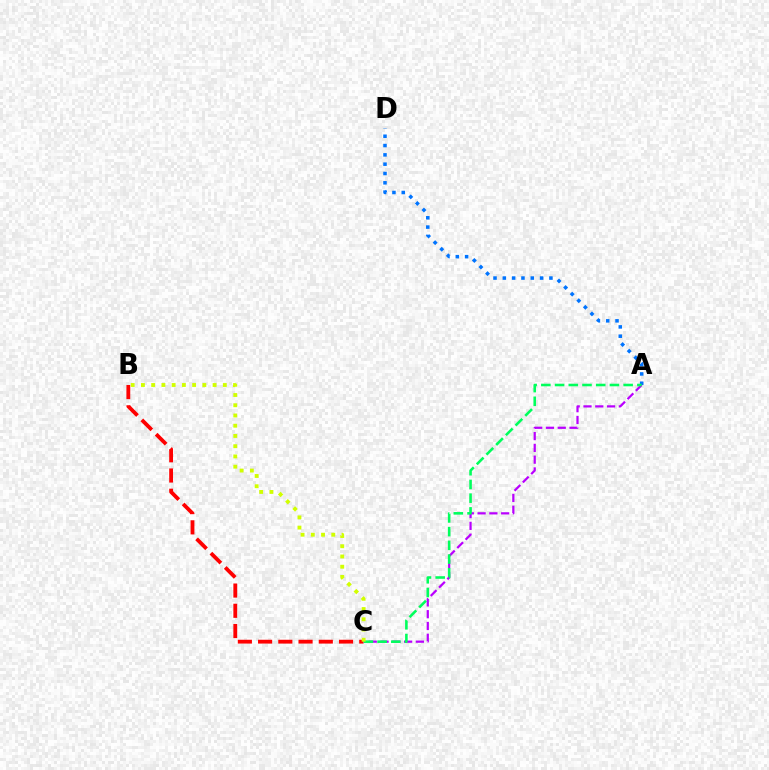{('A', 'D'): [{'color': '#0074ff', 'line_style': 'dotted', 'thickness': 2.53}], ('B', 'C'): [{'color': '#ff0000', 'line_style': 'dashed', 'thickness': 2.75}, {'color': '#d1ff00', 'line_style': 'dotted', 'thickness': 2.78}], ('A', 'C'): [{'color': '#b900ff', 'line_style': 'dashed', 'thickness': 1.6}, {'color': '#00ff5c', 'line_style': 'dashed', 'thickness': 1.86}]}